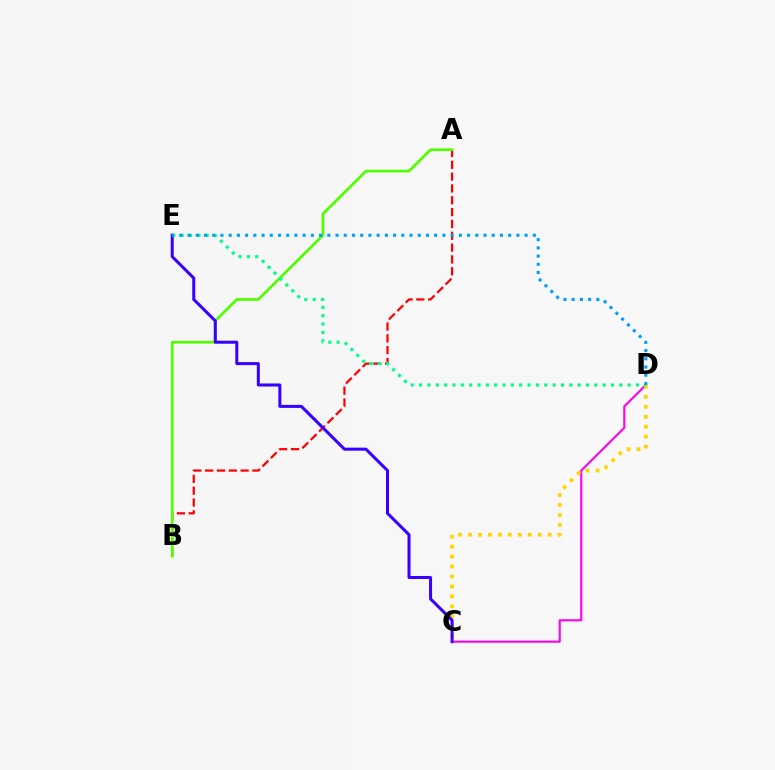{('C', 'D'): [{'color': '#ff00ed', 'line_style': 'solid', 'thickness': 1.52}, {'color': '#ffd500', 'line_style': 'dotted', 'thickness': 2.7}], ('A', 'B'): [{'color': '#ff0000', 'line_style': 'dashed', 'thickness': 1.61}, {'color': '#4fff00', 'line_style': 'solid', 'thickness': 1.95}], ('C', 'E'): [{'color': '#3700ff', 'line_style': 'solid', 'thickness': 2.18}], ('D', 'E'): [{'color': '#00ff86', 'line_style': 'dotted', 'thickness': 2.27}, {'color': '#009eff', 'line_style': 'dotted', 'thickness': 2.23}]}